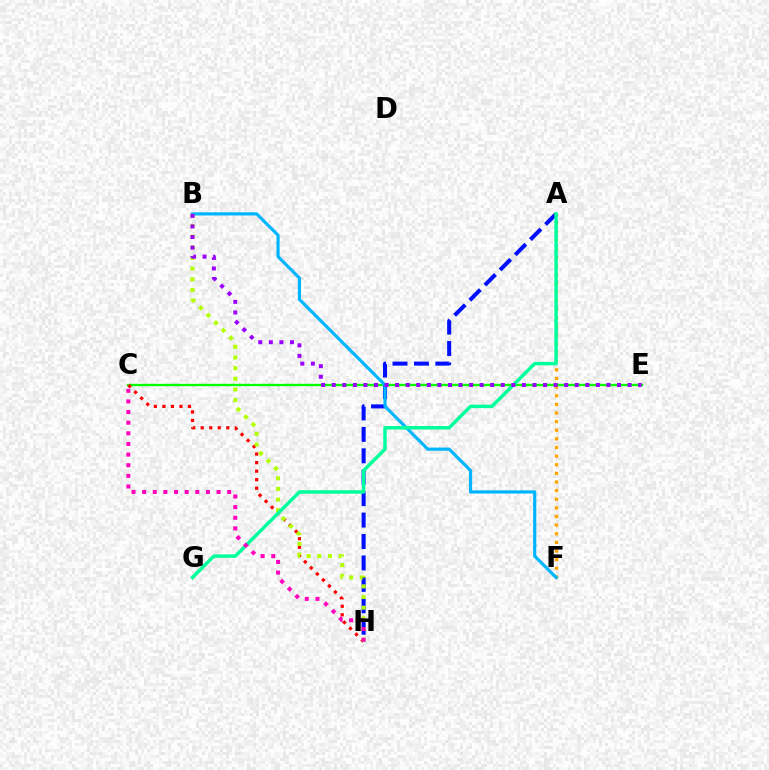{('A', 'F'): [{'color': '#ffa500', 'line_style': 'dotted', 'thickness': 2.34}], ('C', 'E'): [{'color': '#08ff00', 'line_style': 'solid', 'thickness': 1.7}], ('C', 'H'): [{'color': '#ff0000', 'line_style': 'dotted', 'thickness': 2.32}, {'color': '#ff00bd', 'line_style': 'dotted', 'thickness': 2.89}], ('A', 'H'): [{'color': '#0010ff', 'line_style': 'dashed', 'thickness': 2.91}], ('B', 'F'): [{'color': '#00b5ff', 'line_style': 'solid', 'thickness': 2.29}], ('B', 'H'): [{'color': '#b3ff00', 'line_style': 'dotted', 'thickness': 2.89}], ('A', 'G'): [{'color': '#00ff9d', 'line_style': 'solid', 'thickness': 2.5}], ('B', 'E'): [{'color': '#9b00ff', 'line_style': 'dotted', 'thickness': 2.87}]}